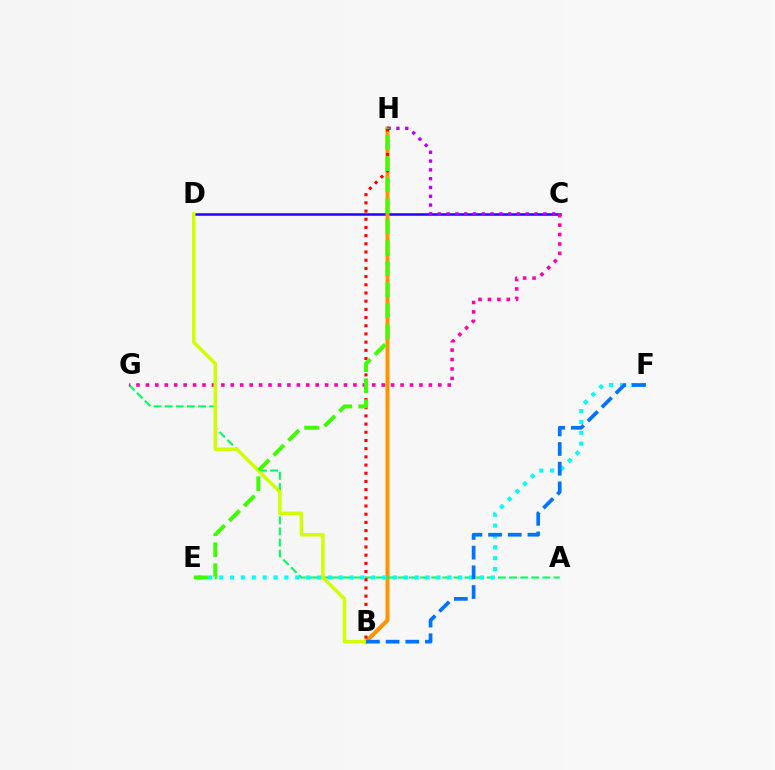{('C', 'D'): [{'color': '#2500ff', 'line_style': 'solid', 'thickness': 1.8}], ('B', 'H'): [{'color': '#ff9400', 'line_style': 'solid', 'thickness': 2.9}, {'color': '#ff0000', 'line_style': 'dotted', 'thickness': 2.23}], ('A', 'G'): [{'color': '#00ff5c', 'line_style': 'dashed', 'thickness': 1.51}], ('C', 'G'): [{'color': '#ff00ac', 'line_style': 'dotted', 'thickness': 2.56}], ('C', 'H'): [{'color': '#b900ff', 'line_style': 'dotted', 'thickness': 2.39}], ('E', 'F'): [{'color': '#00fff6', 'line_style': 'dotted', 'thickness': 2.95}], ('B', 'D'): [{'color': '#d1ff00', 'line_style': 'solid', 'thickness': 2.51}], ('B', 'F'): [{'color': '#0074ff', 'line_style': 'dashed', 'thickness': 2.67}], ('E', 'H'): [{'color': '#3dff00', 'line_style': 'dashed', 'thickness': 2.85}]}